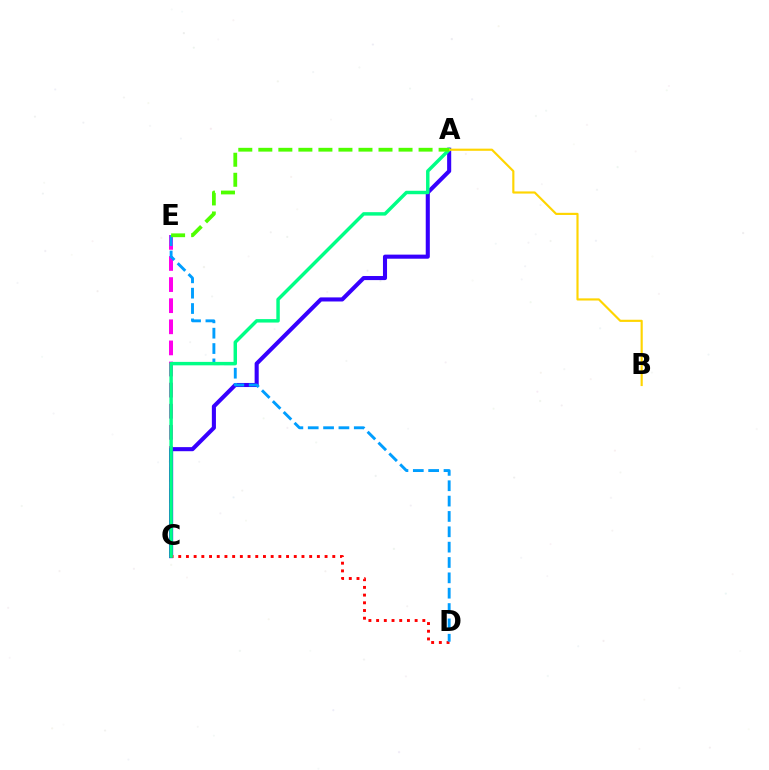{('C', 'E'): [{'color': '#ff00ed', 'line_style': 'dashed', 'thickness': 2.87}], ('A', 'C'): [{'color': '#3700ff', 'line_style': 'solid', 'thickness': 2.94}, {'color': '#00ff86', 'line_style': 'solid', 'thickness': 2.48}], ('C', 'D'): [{'color': '#ff0000', 'line_style': 'dotted', 'thickness': 2.09}], ('D', 'E'): [{'color': '#009eff', 'line_style': 'dashed', 'thickness': 2.09}], ('A', 'B'): [{'color': '#ffd500', 'line_style': 'solid', 'thickness': 1.55}], ('A', 'E'): [{'color': '#4fff00', 'line_style': 'dashed', 'thickness': 2.72}]}